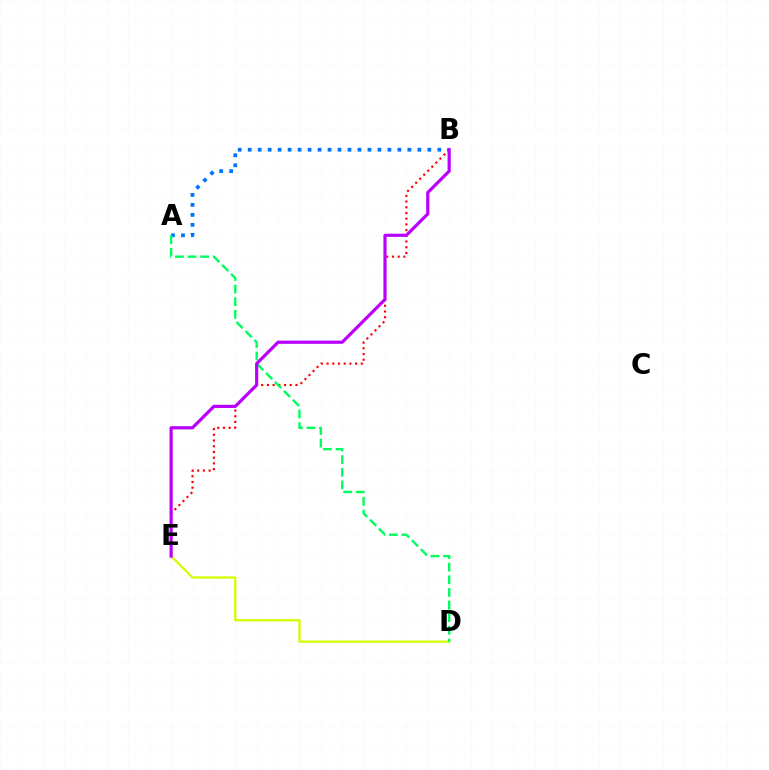{('A', 'B'): [{'color': '#0074ff', 'line_style': 'dotted', 'thickness': 2.71}], ('B', 'E'): [{'color': '#ff0000', 'line_style': 'dotted', 'thickness': 1.55}, {'color': '#b900ff', 'line_style': 'solid', 'thickness': 2.29}], ('D', 'E'): [{'color': '#d1ff00', 'line_style': 'solid', 'thickness': 1.64}], ('A', 'D'): [{'color': '#00ff5c', 'line_style': 'dashed', 'thickness': 1.72}]}